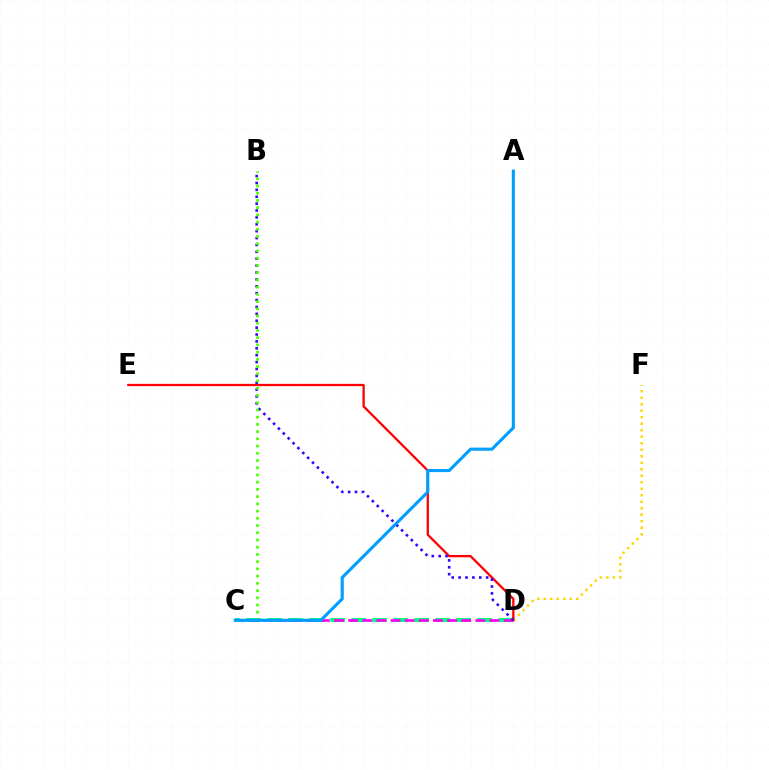{('C', 'D'): [{'color': '#00ff86', 'line_style': 'dashed', 'thickness': 2.85}, {'color': '#ff00ed', 'line_style': 'dashed', 'thickness': 1.92}], ('D', 'F'): [{'color': '#ffd500', 'line_style': 'dotted', 'thickness': 1.77}], ('D', 'E'): [{'color': '#ff0000', 'line_style': 'solid', 'thickness': 1.65}], ('B', 'D'): [{'color': '#3700ff', 'line_style': 'dotted', 'thickness': 1.87}], ('B', 'C'): [{'color': '#4fff00', 'line_style': 'dotted', 'thickness': 1.96}], ('A', 'C'): [{'color': '#009eff', 'line_style': 'solid', 'thickness': 2.23}]}